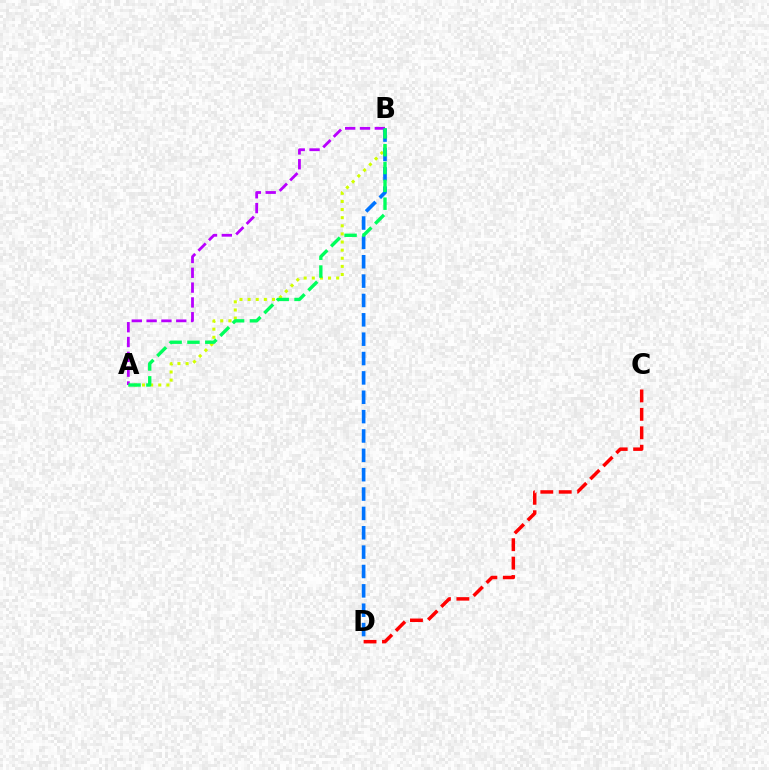{('A', 'B'): [{'color': '#d1ff00', 'line_style': 'dotted', 'thickness': 2.21}, {'color': '#b900ff', 'line_style': 'dashed', 'thickness': 2.01}, {'color': '#00ff5c', 'line_style': 'dashed', 'thickness': 2.42}], ('B', 'D'): [{'color': '#0074ff', 'line_style': 'dashed', 'thickness': 2.63}], ('C', 'D'): [{'color': '#ff0000', 'line_style': 'dashed', 'thickness': 2.5}]}